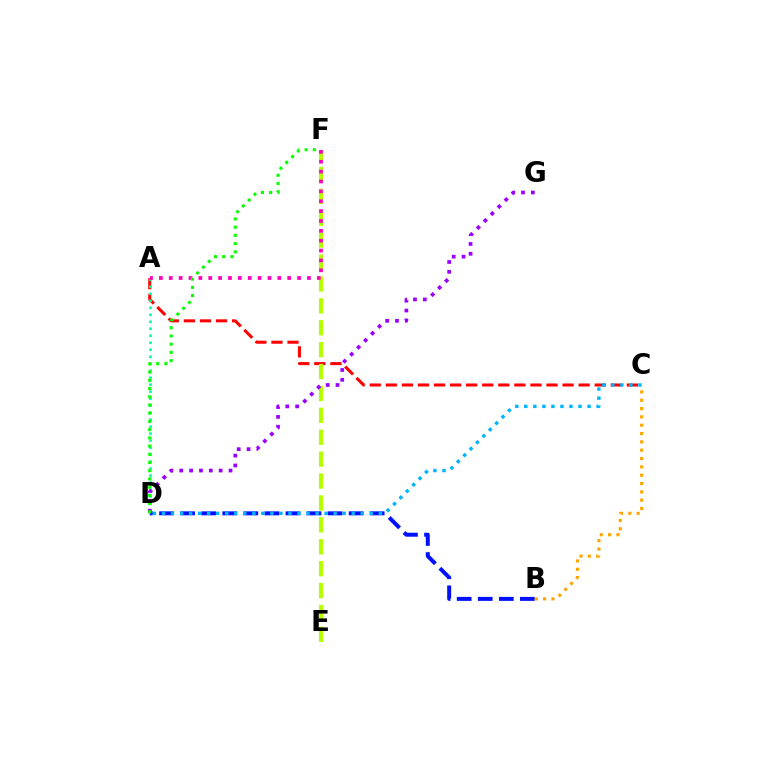{('A', 'C'): [{'color': '#ff0000', 'line_style': 'dashed', 'thickness': 2.18}], ('A', 'D'): [{'color': '#00ff9d', 'line_style': 'dotted', 'thickness': 1.9}], ('E', 'F'): [{'color': '#b3ff00', 'line_style': 'dashed', 'thickness': 2.98}], ('B', 'D'): [{'color': '#0010ff', 'line_style': 'dashed', 'thickness': 2.86}], ('A', 'F'): [{'color': '#ff00bd', 'line_style': 'dotted', 'thickness': 2.68}], ('D', 'G'): [{'color': '#9b00ff', 'line_style': 'dotted', 'thickness': 2.68}], ('D', 'F'): [{'color': '#08ff00', 'line_style': 'dotted', 'thickness': 2.23}], ('B', 'C'): [{'color': '#ffa500', 'line_style': 'dotted', 'thickness': 2.26}], ('C', 'D'): [{'color': '#00b5ff', 'line_style': 'dotted', 'thickness': 2.46}]}